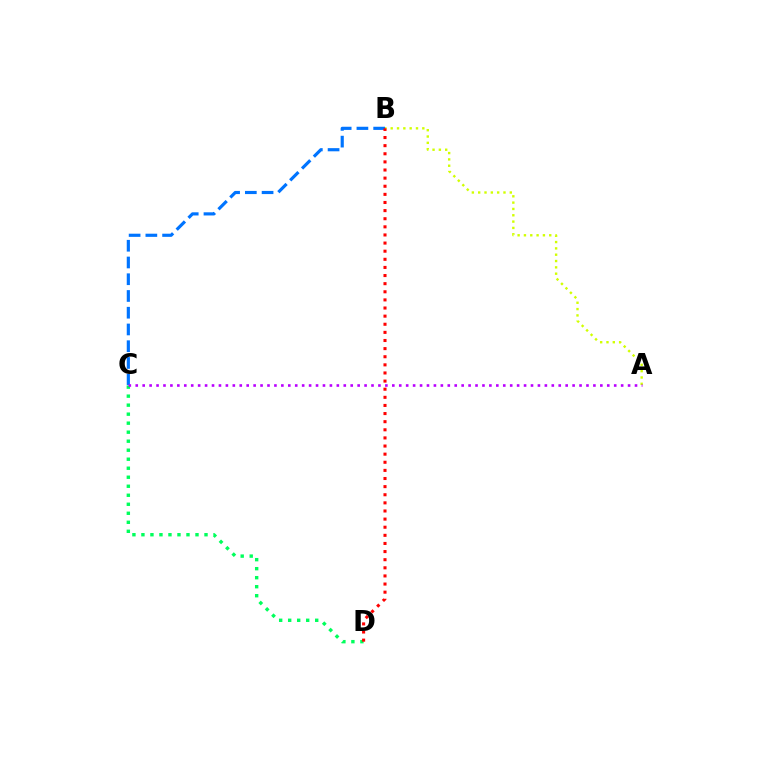{('C', 'D'): [{'color': '#00ff5c', 'line_style': 'dotted', 'thickness': 2.45}], ('A', 'B'): [{'color': '#d1ff00', 'line_style': 'dotted', 'thickness': 1.72}], ('B', 'C'): [{'color': '#0074ff', 'line_style': 'dashed', 'thickness': 2.27}], ('B', 'D'): [{'color': '#ff0000', 'line_style': 'dotted', 'thickness': 2.21}], ('A', 'C'): [{'color': '#b900ff', 'line_style': 'dotted', 'thickness': 1.88}]}